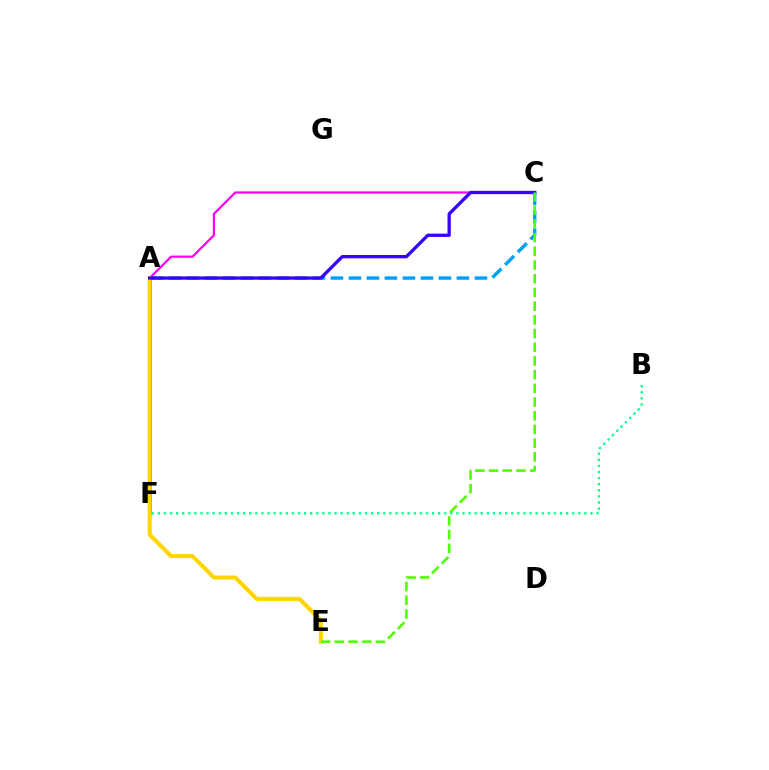{('A', 'F'): [{'color': '#ff0000', 'line_style': 'solid', 'thickness': 2.76}], ('B', 'F'): [{'color': '#00ff86', 'line_style': 'dotted', 'thickness': 1.66}], ('A', 'C'): [{'color': '#ff00ed', 'line_style': 'solid', 'thickness': 1.58}, {'color': '#009eff', 'line_style': 'dashed', 'thickness': 2.45}, {'color': '#3700ff', 'line_style': 'solid', 'thickness': 2.38}], ('A', 'E'): [{'color': '#ffd500', 'line_style': 'solid', 'thickness': 2.93}], ('C', 'E'): [{'color': '#4fff00', 'line_style': 'dashed', 'thickness': 1.86}]}